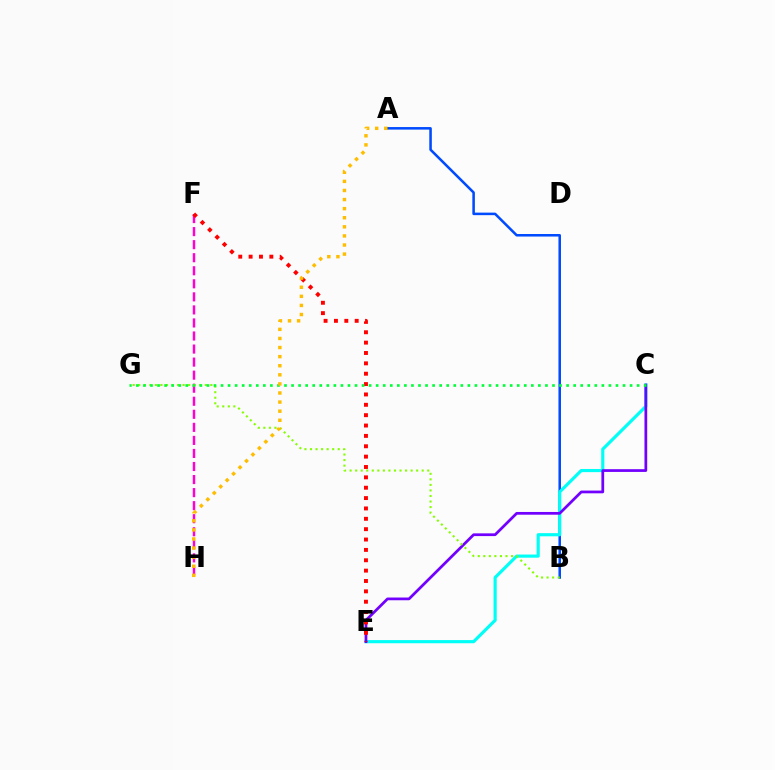{('A', 'B'): [{'color': '#004bff', 'line_style': 'solid', 'thickness': 1.83}], ('F', 'H'): [{'color': '#ff00cf', 'line_style': 'dashed', 'thickness': 1.77}], ('C', 'E'): [{'color': '#00fff6', 'line_style': 'solid', 'thickness': 2.27}, {'color': '#7200ff', 'line_style': 'solid', 'thickness': 1.97}], ('E', 'F'): [{'color': '#ff0000', 'line_style': 'dotted', 'thickness': 2.82}], ('B', 'G'): [{'color': '#84ff00', 'line_style': 'dotted', 'thickness': 1.51}], ('C', 'G'): [{'color': '#00ff39', 'line_style': 'dotted', 'thickness': 1.92}], ('A', 'H'): [{'color': '#ffbd00', 'line_style': 'dotted', 'thickness': 2.47}]}